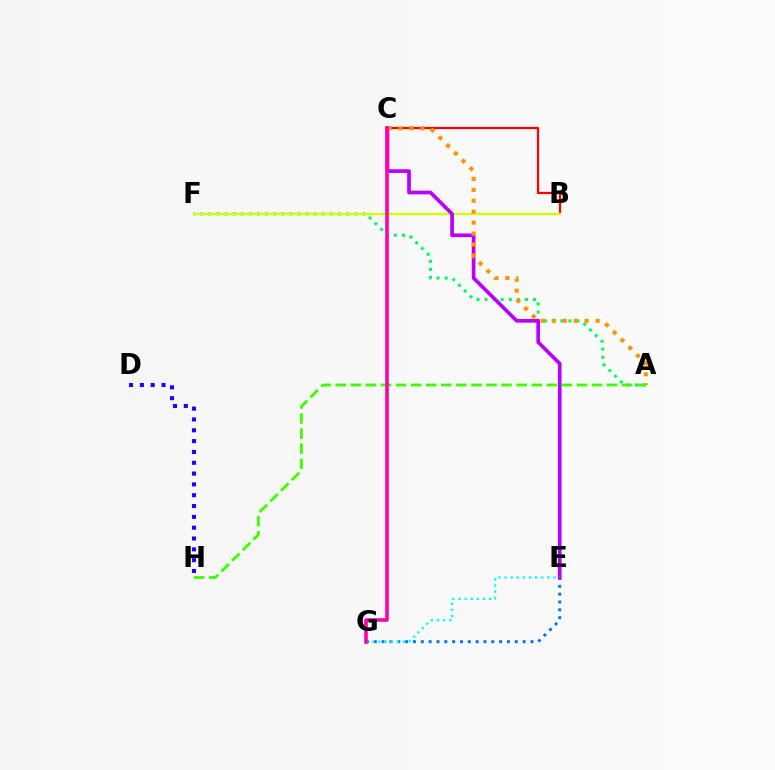{('E', 'G'): [{'color': '#0074ff', 'line_style': 'dotted', 'thickness': 2.13}, {'color': '#00fff6', 'line_style': 'dotted', 'thickness': 1.67}], ('A', 'F'): [{'color': '#00ff5c', 'line_style': 'dotted', 'thickness': 2.2}], ('B', 'C'): [{'color': '#ff0000', 'line_style': 'solid', 'thickness': 1.6}], ('D', 'H'): [{'color': '#2500ff', 'line_style': 'dotted', 'thickness': 2.94}], ('B', 'F'): [{'color': '#d1ff00', 'line_style': 'solid', 'thickness': 1.66}], ('C', 'E'): [{'color': '#b900ff', 'line_style': 'solid', 'thickness': 2.65}], ('A', 'C'): [{'color': '#ff9400', 'line_style': 'dotted', 'thickness': 2.97}], ('A', 'H'): [{'color': '#3dff00', 'line_style': 'dashed', 'thickness': 2.05}], ('C', 'G'): [{'color': '#ff00ac', 'line_style': 'solid', 'thickness': 2.59}]}